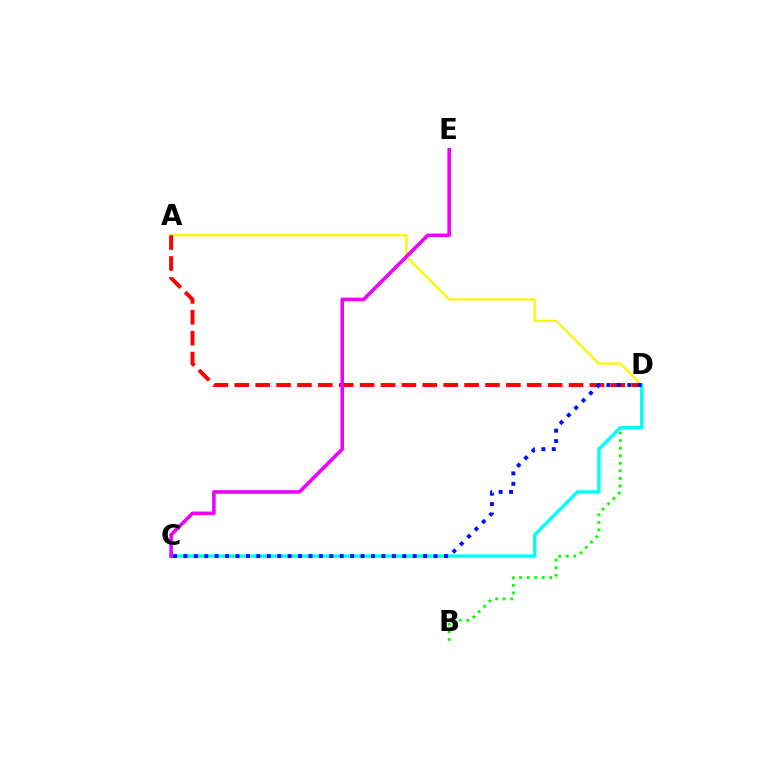{('A', 'D'): [{'color': '#fcf500', 'line_style': 'solid', 'thickness': 1.65}, {'color': '#ff0000', 'line_style': 'dashed', 'thickness': 2.84}], ('B', 'D'): [{'color': '#08ff00', 'line_style': 'dotted', 'thickness': 2.05}], ('C', 'D'): [{'color': '#00fff6', 'line_style': 'solid', 'thickness': 2.46}, {'color': '#0010ff', 'line_style': 'dotted', 'thickness': 2.83}], ('C', 'E'): [{'color': '#ee00ff', 'line_style': 'solid', 'thickness': 2.57}]}